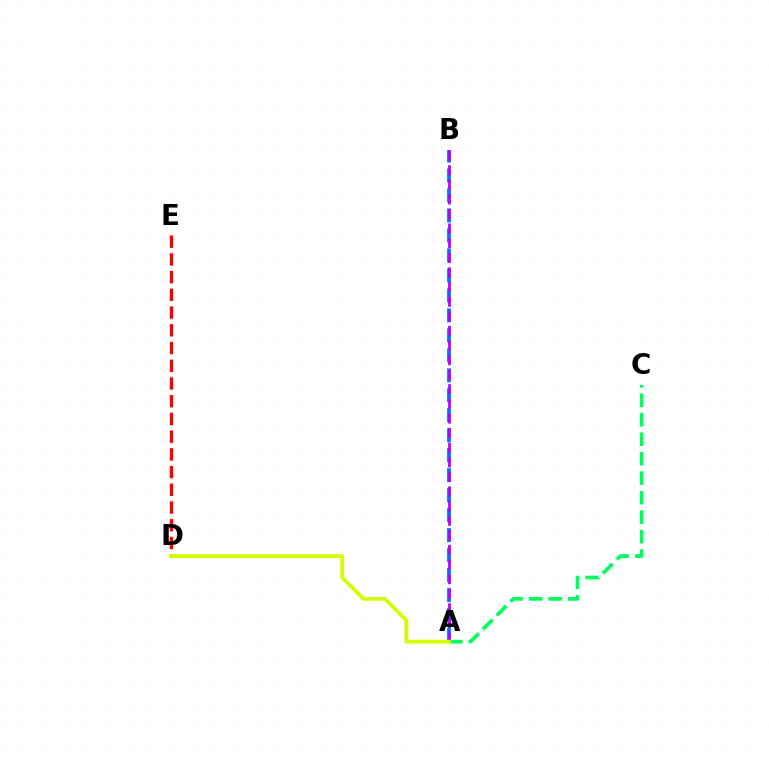{('A', 'C'): [{'color': '#00ff5c', 'line_style': 'dashed', 'thickness': 2.65}], ('A', 'B'): [{'color': '#0074ff', 'line_style': 'dashed', 'thickness': 2.71}, {'color': '#b900ff', 'line_style': 'dashed', 'thickness': 1.98}], ('D', 'E'): [{'color': '#ff0000', 'line_style': 'dashed', 'thickness': 2.41}], ('A', 'D'): [{'color': '#d1ff00', 'line_style': 'solid', 'thickness': 2.73}]}